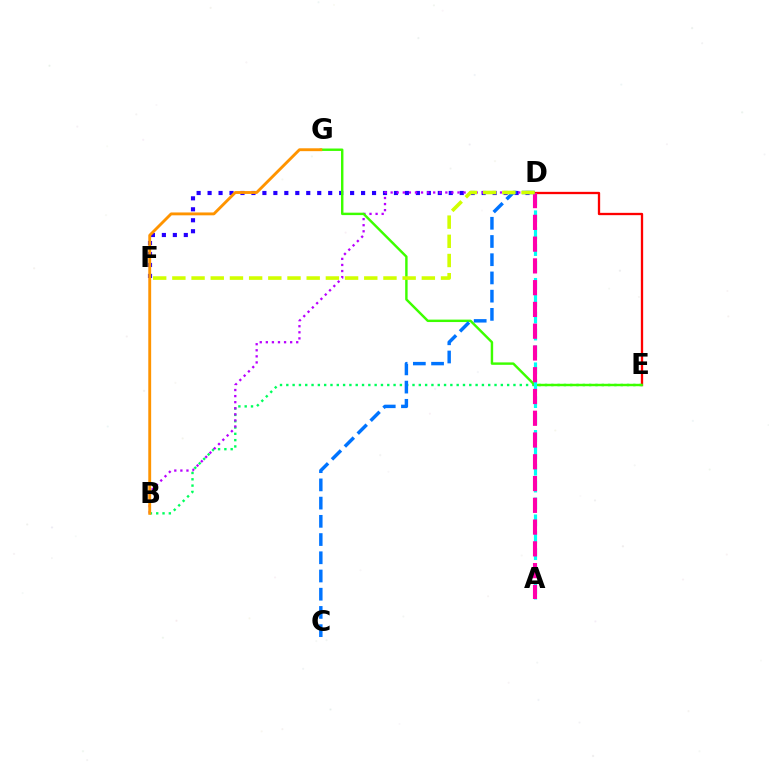{('D', 'E'): [{'color': '#ff0000', 'line_style': 'solid', 'thickness': 1.66}], ('D', 'F'): [{'color': '#2500ff', 'line_style': 'dotted', 'thickness': 2.98}, {'color': '#d1ff00', 'line_style': 'dashed', 'thickness': 2.61}], ('B', 'E'): [{'color': '#00ff5c', 'line_style': 'dotted', 'thickness': 1.71}], ('B', 'D'): [{'color': '#b900ff', 'line_style': 'dotted', 'thickness': 1.65}], ('E', 'G'): [{'color': '#3dff00', 'line_style': 'solid', 'thickness': 1.75}], ('A', 'D'): [{'color': '#00fff6', 'line_style': 'dashed', 'thickness': 2.29}, {'color': '#ff00ac', 'line_style': 'dashed', 'thickness': 2.96}], ('C', 'D'): [{'color': '#0074ff', 'line_style': 'dashed', 'thickness': 2.48}], ('B', 'G'): [{'color': '#ff9400', 'line_style': 'solid', 'thickness': 2.06}]}